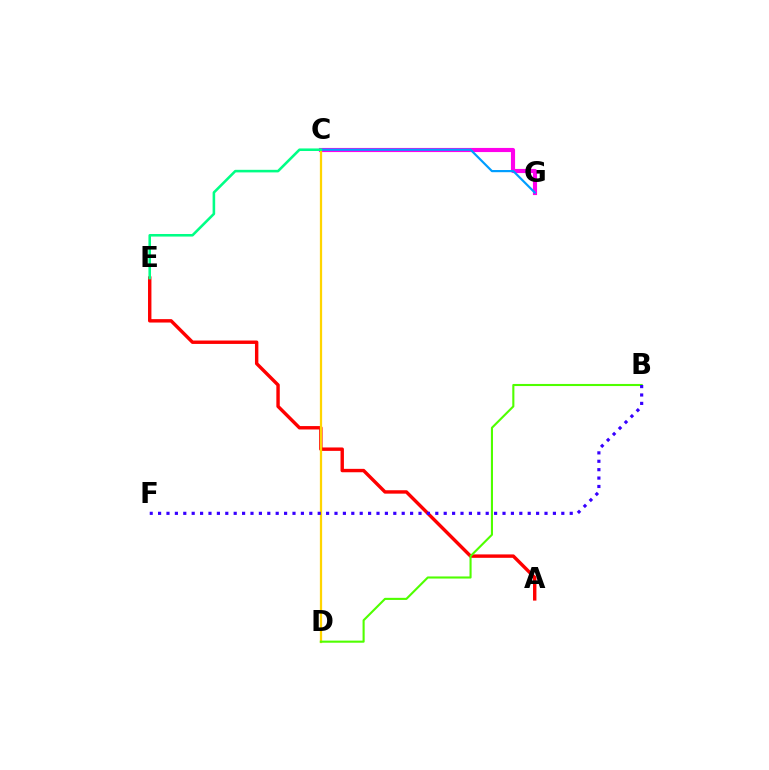{('C', 'G'): [{'color': '#ff00ed', 'line_style': 'solid', 'thickness': 2.98}, {'color': '#009eff', 'line_style': 'solid', 'thickness': 1.57}], ('A', 'E'): [{'color': '#ff0000', 'line_style': 'solid', 'thickness': 2.45}], ('C', 'D'): [{'color': '#ffd500', 'line_style': 'solid', 'thickness': 1.62}], ('B', 'D'): [{'color': '#4fff00', 'line_style': 'solid', 'thickness': 1.51}], ('C', 'E'): [{'color': '#00ff86', 'line_style': 'solid', 'thickness': 1.85}], ('B', 'F'): [{'color': '#3700ff', 'line_style': 'dotted', 'thickness': 2.28}]}